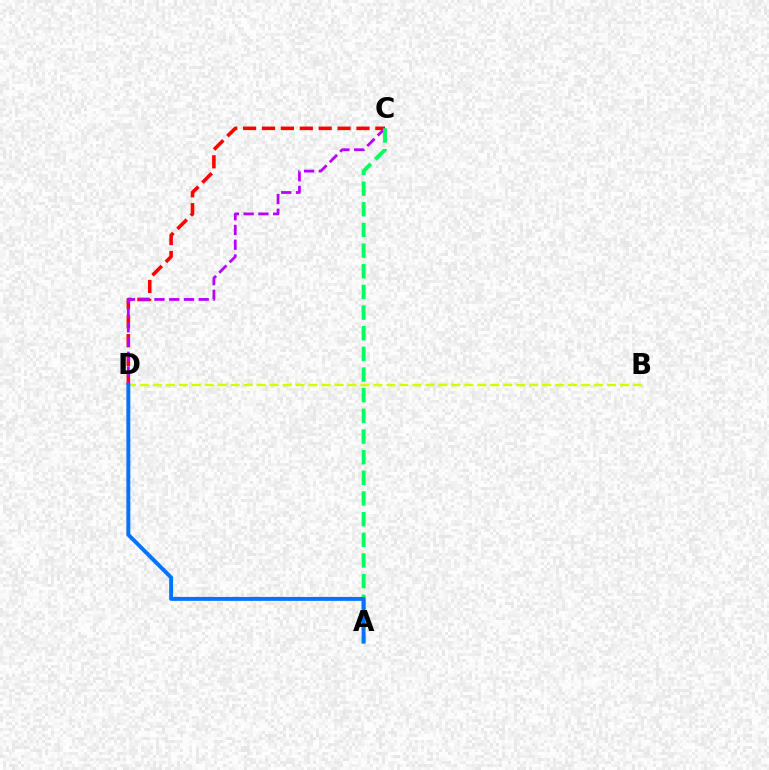{('C', 'D'): [{'color': '#ff0000', 'line_style': 'dashed', 'thickness': 2.57}, {'color': '#b900ff', 'line_style': 'dashed', 'thickness': 2.0}], ('B', 'D'): [{'color': '#d1ff00', 'line_style': 'dashed', 'thickness': 1.76}], ('A', 'C'): [{'color': '#00ff5c', 'line_style': 'dashed', 'thickness': 2.81}], ('A', 'D'): [{'color': '#0074ff', 'line_style': 'solid', 'thickness': 2.83}]}